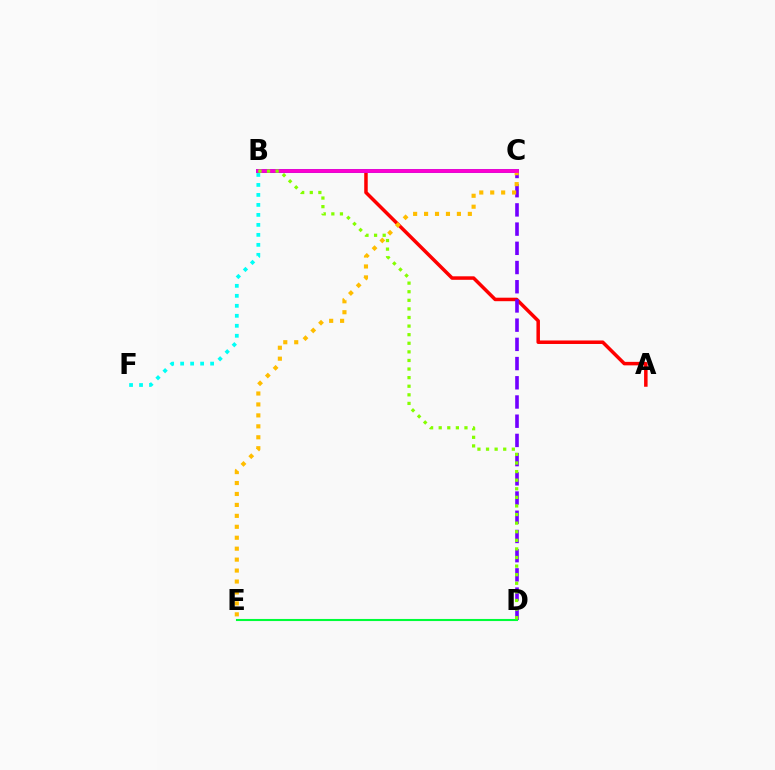{('A', 'B'): [{'color': '#ff0000', 'line_style': 'solid', 'thickness': 2.52}], ('C', 'D'): [{'color': '#7200ff', 'line_style': 'dashed', 'thickness': 2.61}], ('D', 'E'): [{'color': '#00ff39', 'line_style': 'solid', 'thickness': 1.51}], ('B', 'C'): [{'color': '#004bff', 'line_style': 'solid', 'thickness': 2.8}, {'color': '#ff00cf', 'line_style': 'solid', 'thickness': 2.72}], ('C', 'E'): [{'color': '#ffbd00', 'line_style': 'dotted', 'thickness': 2.97}], ('B', 'F'): [{'color': '#00fff6', 'line_style': 'dotted', 'thickness': 2.71}], ('B', 'D'): [{'color': '#84ff00', 'line_style': 'dotted', 'thickness': 2.33}]}